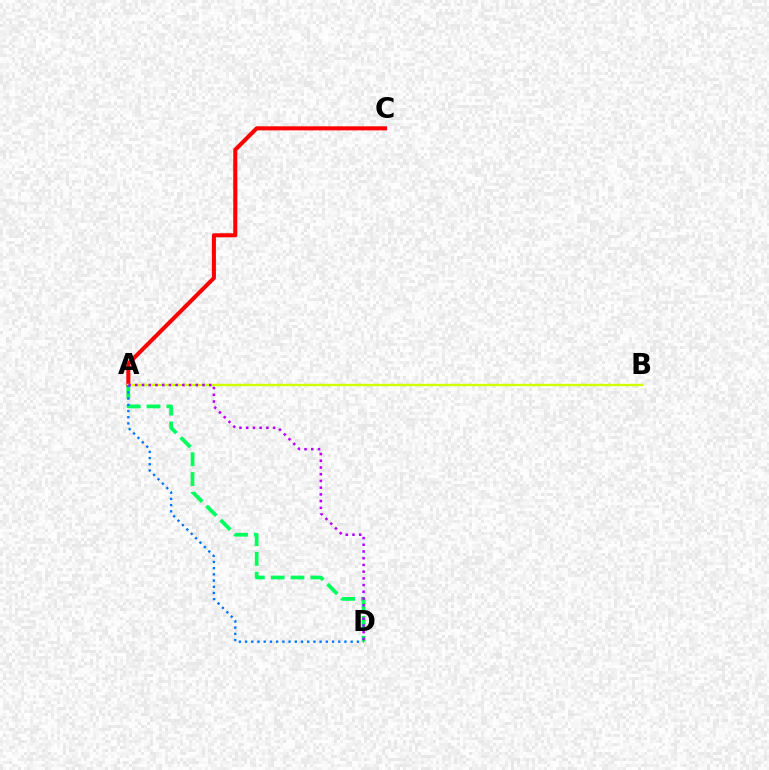{('A', 'C'): [{'color': '#ff0000', 'line_style': 'solid', 'thickness': 2.91}], ('A', 'B'): [{'color': '#d1ff00', 'line_style': 'solid', 'thickness': 1.72}], ('A', 'D'): [{'color': '#00ff5c', 'line_style': 'dashed', 'thickness': 2.69}, {'color': '#0074ff', 'line_style': 'dotted', 'thickness': 1.69}, {'color': '#b900ff', 'line_style': 'dotted', 'thickness': 1.83}]}